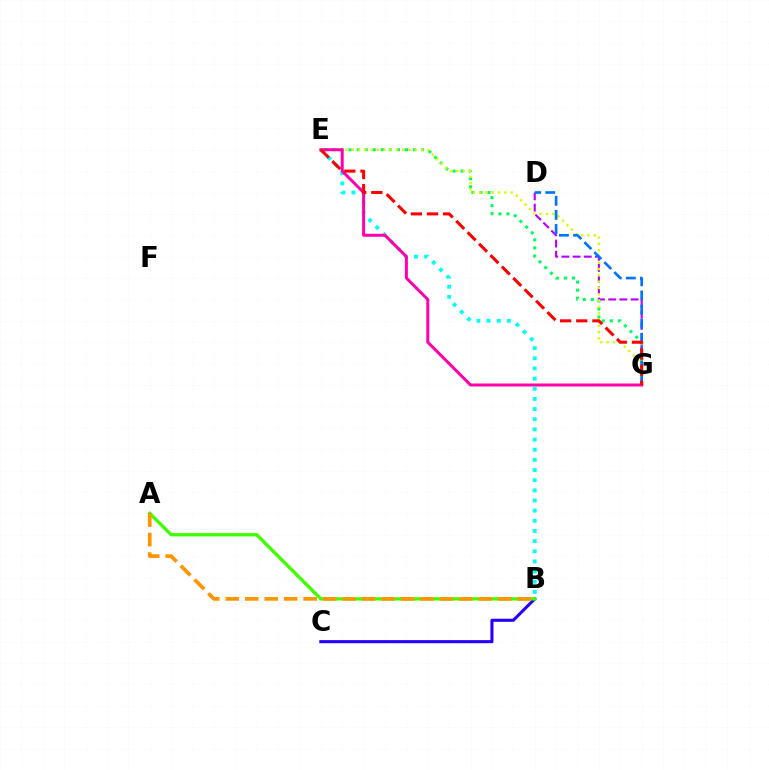{('D', 'G'): [{'color': '#b900ff', 'line_style': 'dashed', 'thickness': 1.52}, {'color': '#0074ff', 'line_style': 'dashed', 'thickness': 1.92}], ('E', 'G'): [{'color': '#00ff5c', 'line_style': 'dotted', 'thickness': 2.19}, {'color': '#d1ff00', 'line_style': 'dotted', 'thickness': 1.71}, {'color': '#ff00ac', 'line_style': 'solid', 'thickness': 2.15}, {'color': '#ff0000', 'line_style': 'dashed', 'thickness': 2.19}], ('B', 'E'): [{'color': '#00fff6', 'line_style': 'dotted', 'thickness': 2.76}], ('B', 'C'): [{'color': '#2500ff', 'line_style': 'solid', 'thickness': 2.21}], ('A', 'B'): [{'color': '#3dff00', 'line_style': 'solid', 'thickness': 2.37}, {'color': '#ff9400', 'line_style': 'dashed', 'thickness': 2.64}]}